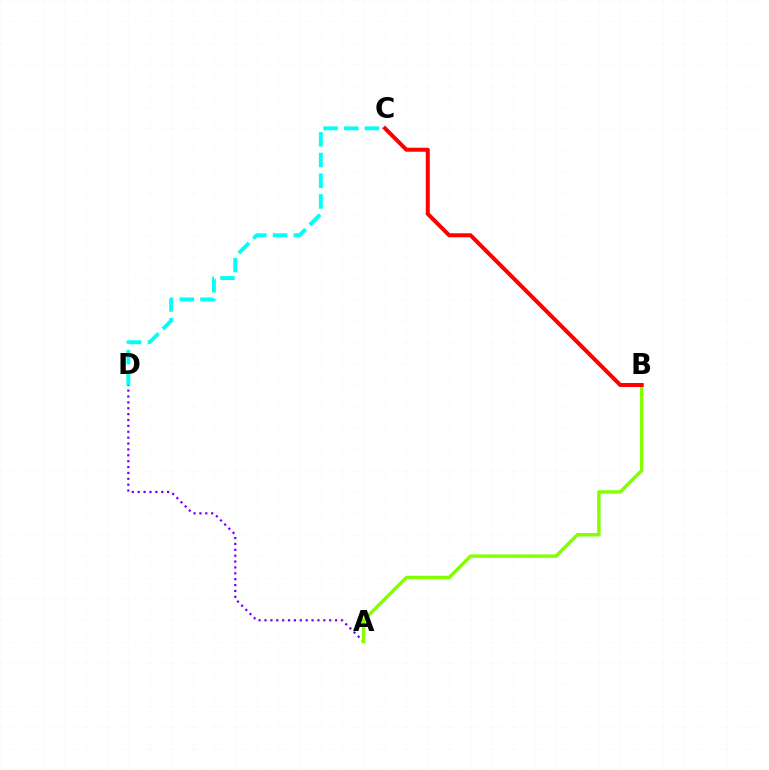{('A', 'D'): [{'color': '#7200ff', 'line_style': 'dotted', 'thickness': 1.6}], ('A', 'B'): [{'color': '#84ff00', 'line_style': 'solid', 'thickness': 2.48}], ('B', 'C'): [{'color': '#ff0000', 'line_style': 'solid', 'thickness': 2.88}], ('C', 'D'): [{'color': '#00fff6', 'line_style': 'dashed', 'thickness': 2.81}]}